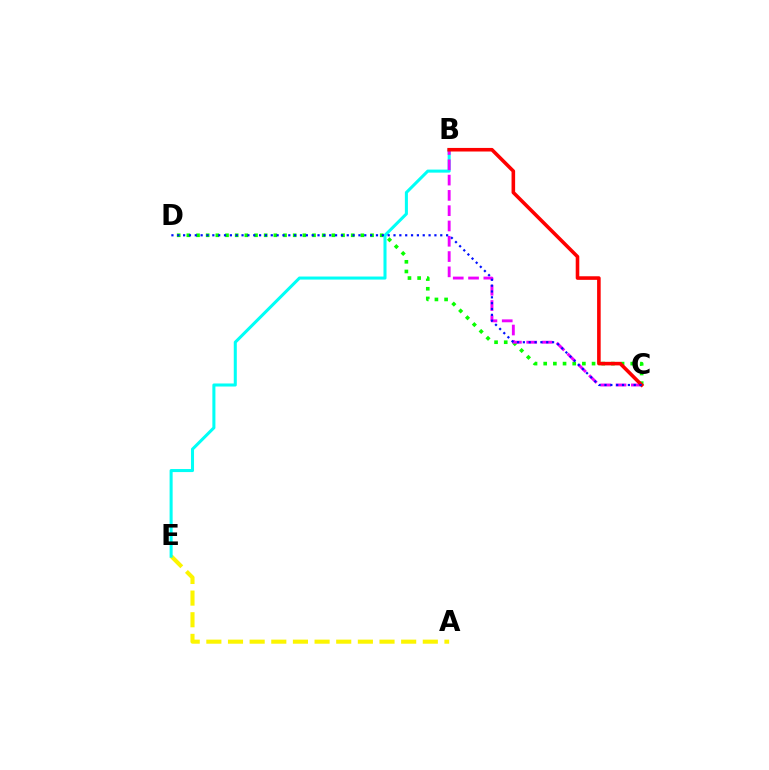{('A', 'E'): [{'color': '#fcf500', 'line_style': 'dashed', 'thickness': 2.94}], ('C', 'D'): [{'color': '#08ff00', 'line_style': 'dotted', 'thickness': 2.63}, {'color': '#0010ff', 'line_style': 'dotted', 'thickness': 1.59}], ('B', 'E'): [{'color': '#00fff6', 'line_style': 'solid', 'thickness': 2.19}], ('B', 'C'): [{'color': '#ee00ff', 'line_style': 'dashed', 'thickness': 2.08}, {'color': '#ff0000', 'line_style': 'solid', 'thickness': 2.58}]}